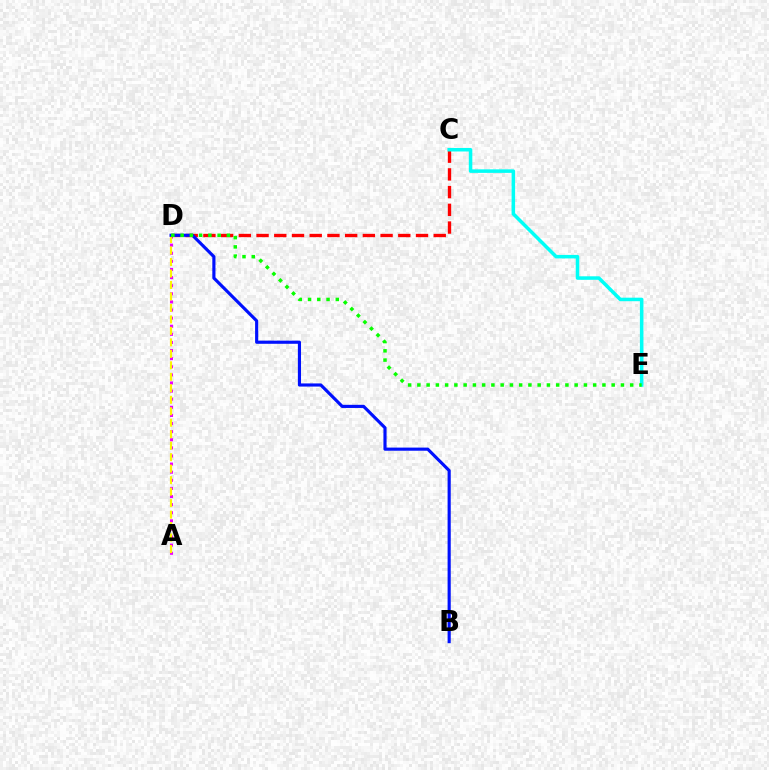{('A', 'D'): [{'color': '#ee00ff', 'line_style': 'dotted', 'thickness': 2.2}, {'color': '#fcf500', 'line_style': 'dashed', 'thickness': 1.56}], ('C', 'D'): [{'color': '#ff0000', 'line_style': 'dashed', 'thickness': 2.41}], ('C', 'E'): [{'color': '#00fff6', 'line_style': 'solid', 'thickness': 2.54}], ('B', 'D'): [{'color': '#0010ff', 'line_style': 'solid', 'thickness': 2.26}], ('D', 'E'): [{'color': '#08ff00', 'line_style': 'dotted', 'thickness': 2.51}]}